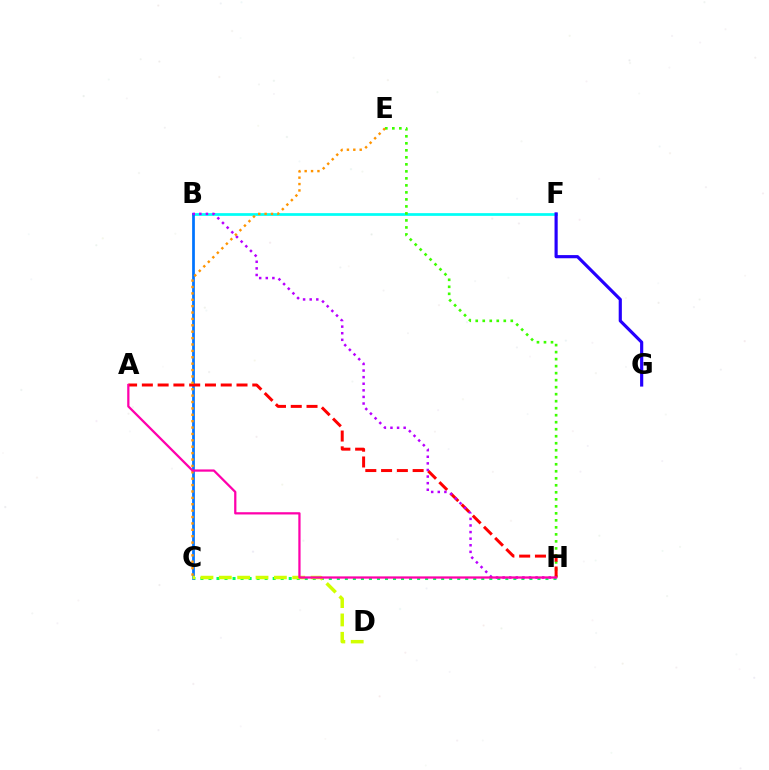{('B', 'F'): [{'color': '#00fff6', 'line_style': 'solid', 'thickness': 1.97}], ('C', 'H'): [{'color': '#00ff5c', 'line_style': 'dotted', 'thickness': 2.18}], ('E', 'H'): [{'color': '#3dff00', 'line_style': 'dotted', 'thickness': 1.9}], ('B', 'C'): [{'color': '#0074ff', 'line_style': 'solid', 'thickness': 1.97}], ('A', 'H'): [{'color': '#ff0000', 'line_style': 'dashed', 'thickness': 2.14}, {'color': '#ff00ac', 'line_style': 'solid', 'thickness': 1.62}], ('C', 'D'): [{'color': '#d1ff00', 'line_style': 'dashed', 'thickness': 2.49}], ('B', 'H'): [{'color': '#b900ff', 'line_style': 'dotted', 'thickness': 1.79}], ('C', 'E'): [{'color': '#ff9400', 'line_style': 'dotted', 'thickness': 1.74}], ('F', 'G'): [{'color': '#2500ff', 'line_style': 'solid', 'thickness': 2.28}]}